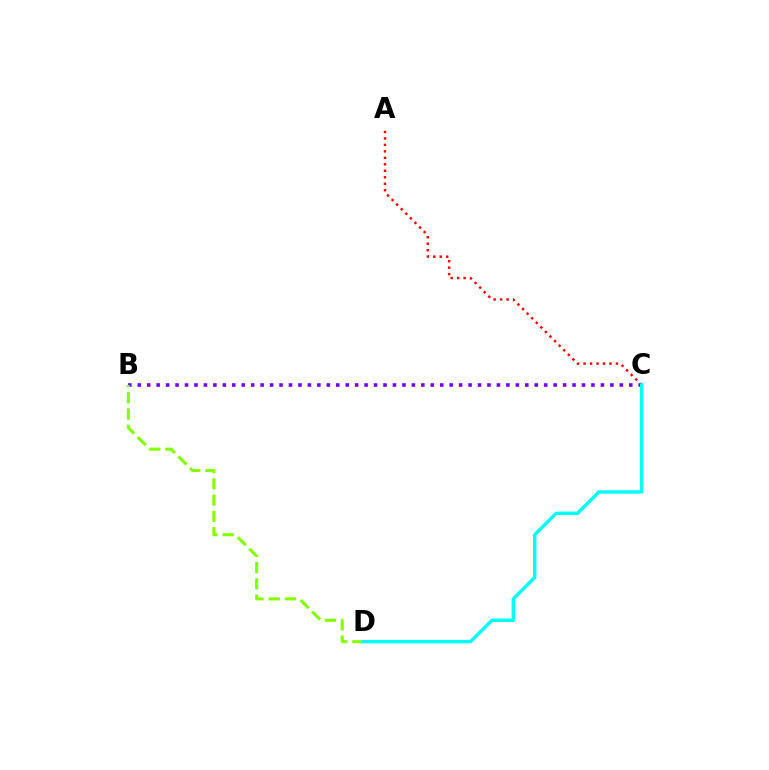{('A', 'C'): [{'color': '#ff0000', 'line_style': 'dotted', 'thickness': 1.76}], ('B', 'C'): [{'color': '#7200ff', 'line_style': 'dotted', 'thickness': 2.57}], ('B', 'D'): [{'color': '#84ff00', 'line_style': 'dashed', 'thickness': 2.21}], ('C', 'D'): [{'color': '#00fff6', 'line_style': 'solid', 'thickness': 2.46}]}